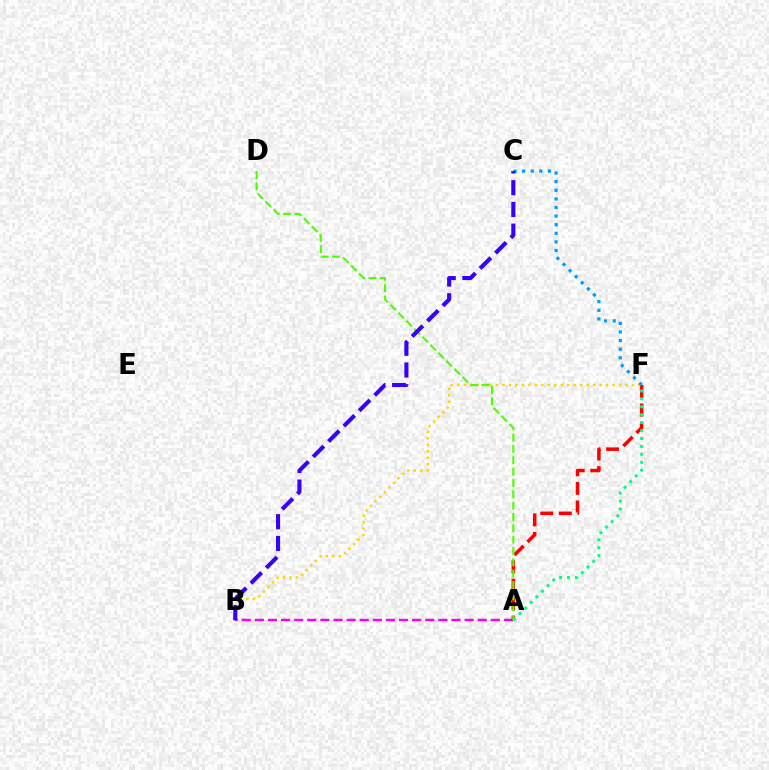{('A', 'B'): [{'color': '#ff00ed', 'line_style': 'dashed', 'thickness': 1.78}], ('A', 'F'): [{'color': '#ff0000', 'line_style': 'dashed', 'thickness': 2.52}, {'color': '#00ff86', 'line_style': 'dotted', 'thickness': 2.16}], ('B', 'F'): [{'color': '#ffd500', 'line_style': 'dotted', 'thickness': 1.76}], ('A', 'D'): [{'color': '#4fff00', 'line_style': 'dashed', 'thickness': 1.54}], ('C', 'F'): [{'color': '#009eff', 'line_style': 'dotted', 'thickness': 2.34}], ('B', 'C'): [{'color': '#3700ff', 'line_style': 'dashed', 'thickness': 2.95}]}